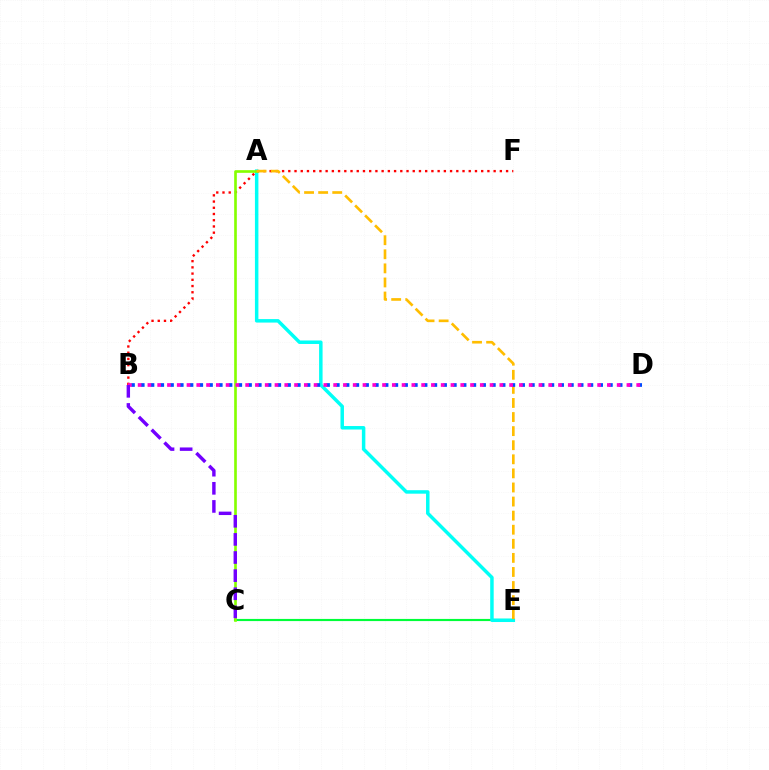{('C', 'E'): [{'color': '#00ff39', 'line_style': 'solid', 'thickness': 1.55}], ('A', 'E'): [{'color': '#00fff6', 'line_style': 'solid', 'thickness': 2.51}, {'color': '#ffbd00', 'line_style': 'dashed', 'thickness': 1.91}], ('B', 'F'): [{'color': '#ff0000', 'line_style': 'dotted', 'thickness': 1.69}], ('A', 'C'): [{'color': '#84ff00', 'line_style': 'solid', 'thickness': 1.91}], ('B', 'D'): [{'color': '#004bff', 'line_style': 'dotted', 'thickness': 2.65}, {'color': '#ff00cf', 'line_style': 'dotted', 'thickness': 2.66}], ('B', 'C'): [{'color': '#7200ff', 'line_style': 'dashed', 'thickness': 2.46}]}